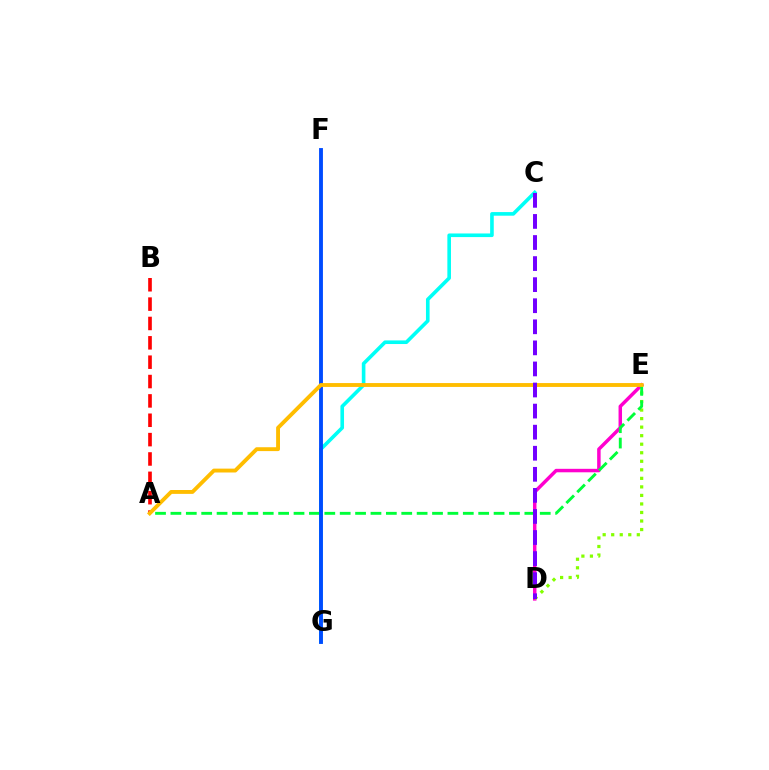{('A', 'B'): [{'color': '#ff0000', 'line_style': 'dashed', 'thickness': 2.63}], ('D', 'E'): [{'color': '#ff00cf', 'line_style': 'solid', 'thickness': 2.5}, {'color': '#84ff00', 'line_style': 'dotted', 'thickness': 2.32}], ('C', 'G'): [{'color': '#00fff6', 'line_style': 'solid', 'thickness': 2.6}], ('A', 'E'): [{'color': '#00ff39', 'line_style': 'dashed', 'thickness': 2.09}, {'color': '#ffbd00', 'line_style': 'solid', 'thickness': 2.79}], ('F', 'G'): [{'color': '#004bff', 'line_style': 'solid', 'thickness': 2.78}], ('C', 'D'): [{'color': '#7200ff', 'line_style': 'dashed', 'thickness': 2.86}]}